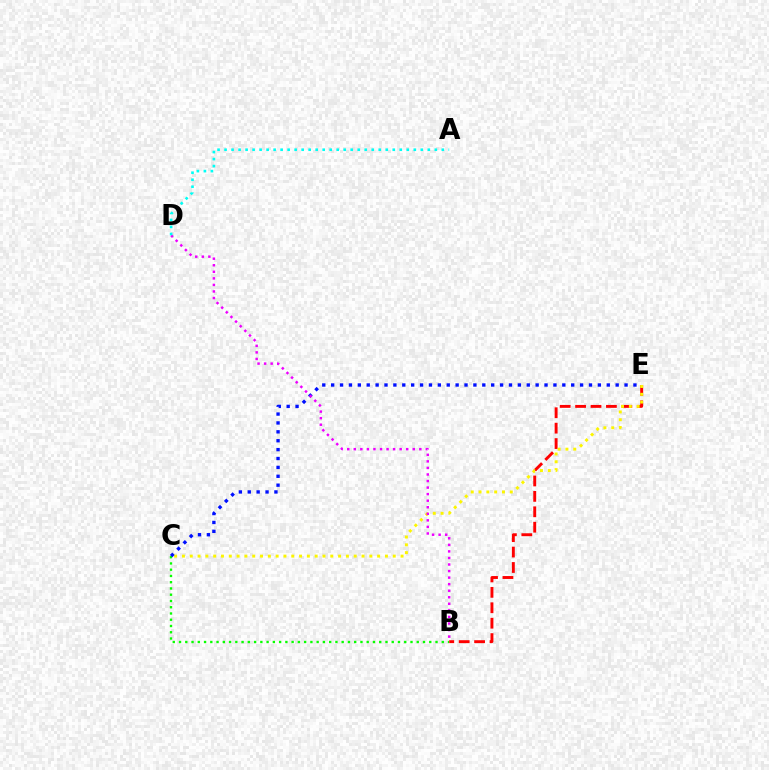{('B', 'E'): [{'color': '#ff0000', 'line_style': 'dashed', 'thickness': 2.09}], ('C', 'E'): [{'color': '#fcf500', 'line_style': 'dotted', 'thickness': 2.12}, {'color': '#0010ff', 'line_style': 'dotted', 'thickness': 2.42}], ('B', 'C'): [{'color': '#08ff00', 'line_style': 'dotted', 'thickness': 1.7}], ('B', 'D'): [{'color': '#ee00ff', 'line_style': 'dotted', 'thickness': 1.78}], ('A', 'D'): [{'color': '#00fff6', 'line_style': 'dotted', 'thickness': 1.9}]}